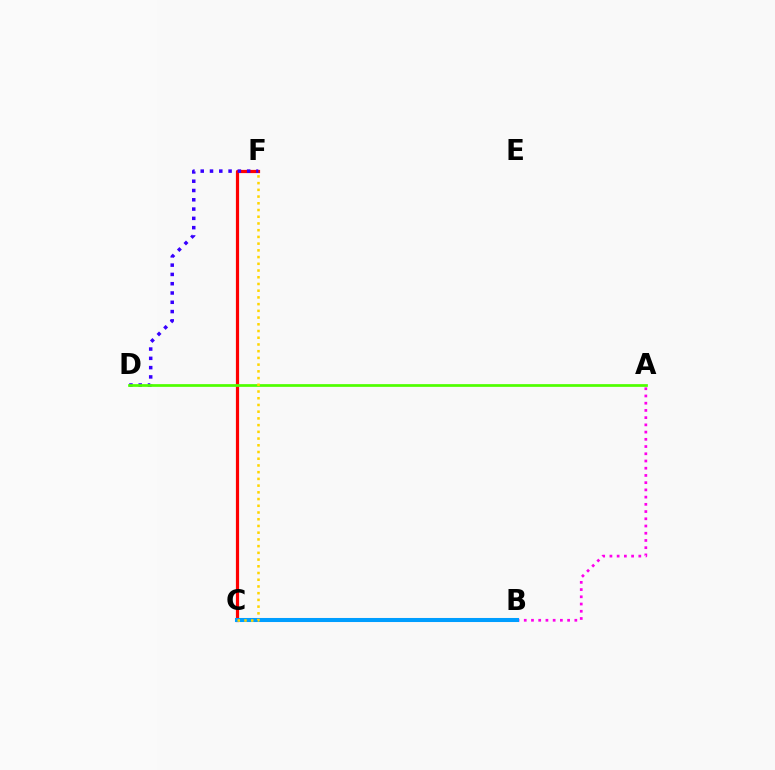{('C', 'F'): [{'color': '#ff0000', 'line_style': 'solid', 'thickness': 2.3}, {'color': '#ffd500', 'line_style': 'dotted', 'thickness': 1.83}], ('A', 'B'): [{'color': '#ff00ed', 'line_style': 'dotted', 'thickness': 1.96}], ('B', 'C'): [{'color': '#00ff86', 'line_style': 'solid', 'thickness': 1.68}, {'color': '#009eff', 'line_style': 'solid', 'thickness': 2.92}], ('D', 'F'): [{'color': '#3700ff', 'line_style': 'dotted', 'thickness': 2.52}], ('A', 'D'): [{'color': '#4fff00', 'line_style': 'solid', 'thickness': 1.96}]}